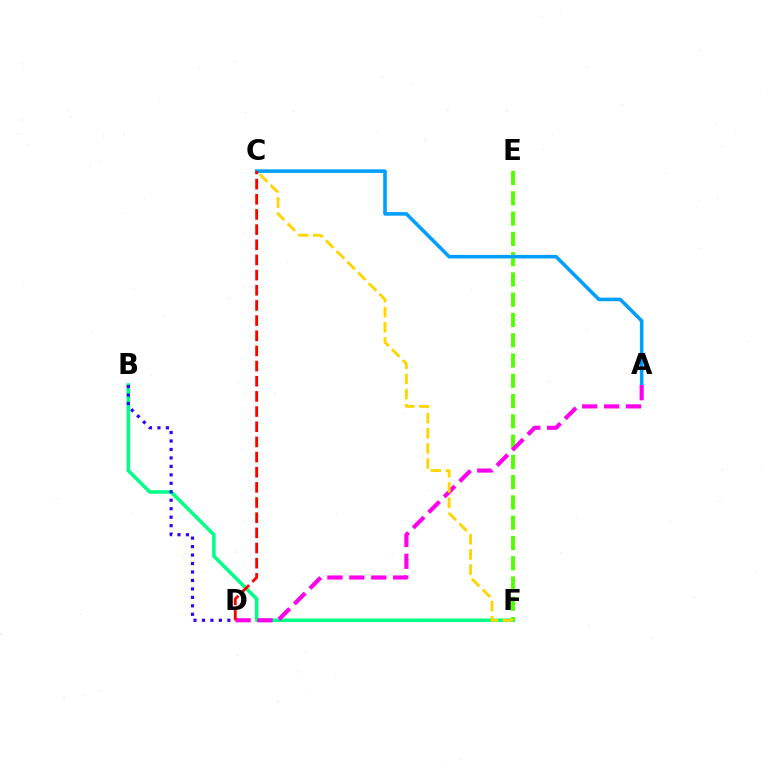{('B', 'F'): [{'color': '#00ff86', 'line_style': 'solid', 'thickness': 2.55}], ('B', 'D'): [{'color': '#3700ff', 'line_style': 'dotted', 'thickness': 2.3}], ('E', 'F'): [{'color': '#4fff00', 'line_style': 'dashed', 'thickness': 2.75}], ('A', 'C'): [{'color': '#009eff', 'line_style': 'solid', 'thickness': 2.57}], ('A', 'D'): [{'color': '#ff00ed', 'line_style': 'dashed', 'thickness': 2.98}], ('C', 'F'): [{'color': '#ffd500', 'line_style': 'dashed', 'thickness': 2.06}], ('C', 'D'): [{'color': '#ff0000', 'line_style': 'dashed', 'thickness': 2.06}]}